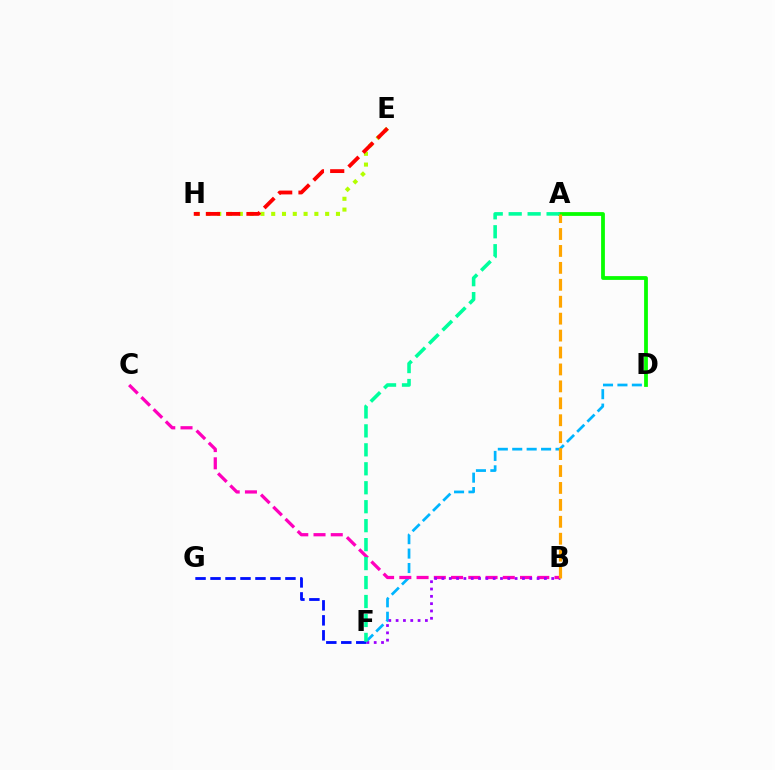{('E', 'H'): [{'color': '#b3ff00', 'line_style': 'dotted', 'thickness': 2.93}, {'color': '#ff0000', 'line_style': 'dashed', 'thickness': 2.75}], ('F', 'G'): [{'color': '#0010ff', 'line_style': 'dashed', 'thickness': 2.04}], ('D', 'F'): [{'color': '#00b5ff', 'line_style': 'dashed', 'thickness': 1.96}], ('A', 'D'): [{'color': '#08ff00', 'line_style': 'solid', 'thickness': 2.72}], ('B', 'C'): [{'color': '#ff00bd', 'line_style': 'dashed', 'thickness': 2.34}], ('B', 'F'): [{'color': '#9b00ff', 'line_style': 'dotted', 'thickness': 1.99}], ('A', 'F'): [{'color': '#00ff9d', 'line_style': 'dashed', 'thickness': 2.58}], ('A', 'B'): [{'color': '#ffa500', 'line_style': 'dashed', 'thickness': 2.3}]}